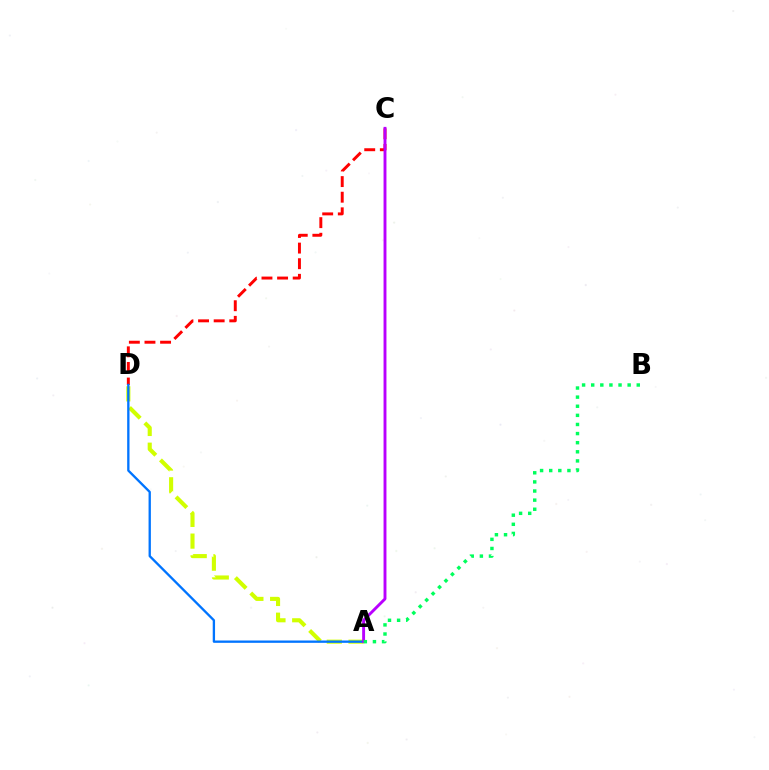{('A', 'D'): [{'color': '#d1ff00', 'line_style': 'dashed', 'thickness': 2.95}, {'color': '#0074ff', 'line_style': 'solid', 'thickness': 1.67}], ('C', 'D'): [{'color': '#ff0000', 'line_style': 'dashed', 'thickness': 2.12}], ('A', 'C'): [{'color': '#b900ff', 'line_style': 'solid', 'thickness': 2.09}], ('A', 'B'): [{'color': '#00ff5c', 'line_style': 'dotted', 'thickness': 2.48}]}